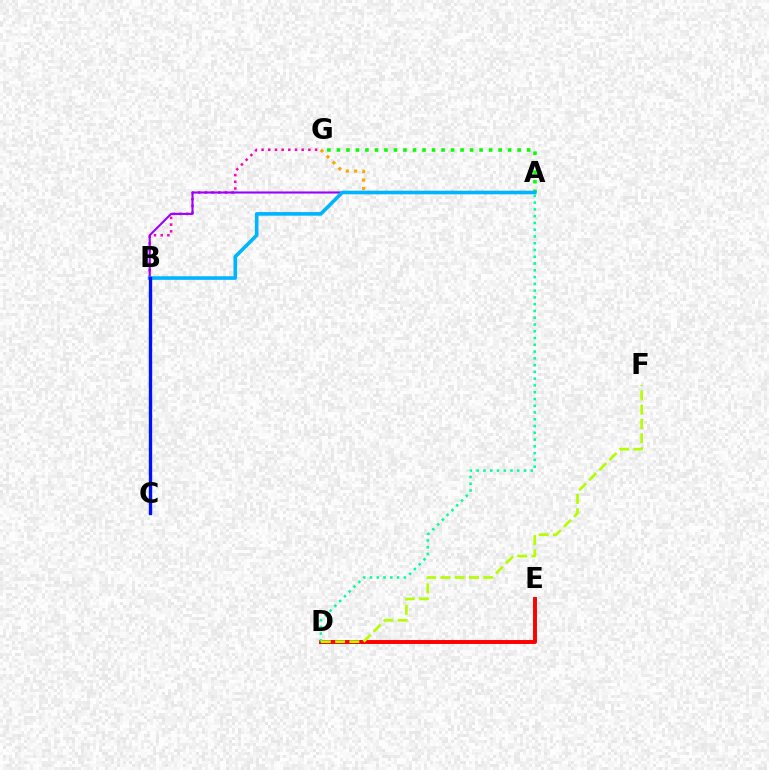{('A', 'G'): [{'color': '#ffa500', 'line_style': 'dotted', 'thickness': 2.29}, {'color': '#08ff00', 'line_style': 'dotted', 'thickness': 2.58}], ('D', 'E'): [{'color': '#ff0000', 'line_style': 'solid', 'thickness': 2.82}], ('A', 'D'): [{'color': '#00ff9d', 'line_style': 'dotted', 'thickness': 1.84}], ('B', 'G'): [{'color': '#ff00bd', 'line_style': 'dotted', 'thickness': 1.82}], ('A', 'B'): [{'color': '#9b00ff', 'line_style': 'solid', 'thickness': 1.51}, {'color': '#00b5ff', 'line_style': 'solid', 'thickness': 2.59}], ('D', 'F'): [{'color': '#b3ff00', 'line_style': 'dashed', 'thickness': 1.94}], ('B', 'C'): [{'color': '#0010ff', 'line_style': 'solid', 'thickness': 2.42}]}